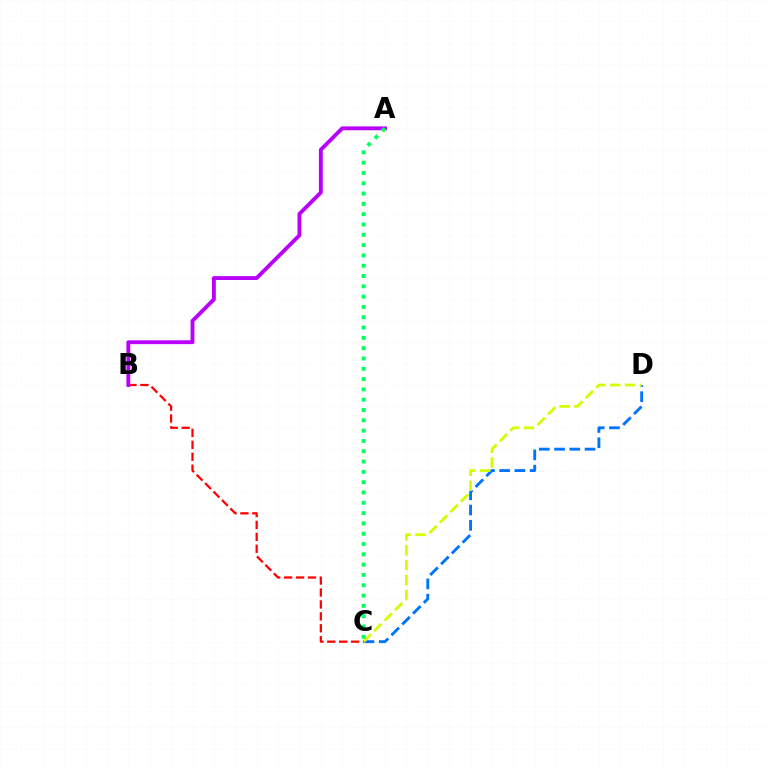{('C', 'D'): [{'color': '#0074ff', 'line_style': 'dashed', 'thickness': 2.07}, {'color': '#d1ff00', 'line_style': 'dashed', 'thickness': 2.02}], ('B', 'C'): [{'color': '#ff0000', 'line_style': 'dashed', 'thickness': 1.62}], ('A', 'B'): [{'color': '#b900ff', 'line_style': 'solid', 'thickness': 2.78}], ('A', 'C'): [{'color': '#00ff5c', 'line_style': 'dotted', 'thickness': 2.8}]}